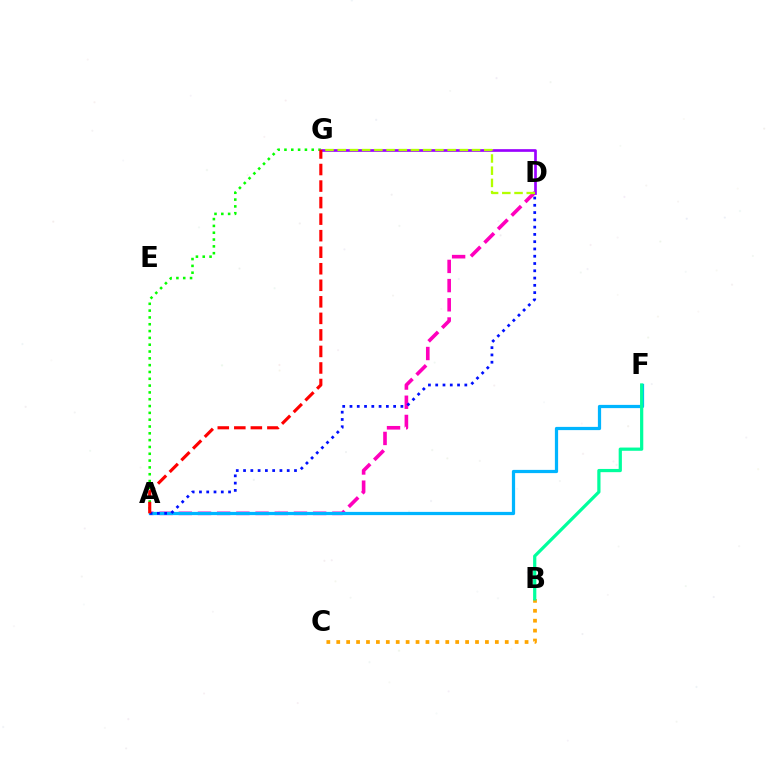{('B', 'C'): [{'color': '#ffa500', 'line_style': 'dotted', 'thickness': 2.69}], ('A', 'G'): [{'color': '#08ff00', 'line_style': 'dotted', 'thickness': 1.85}, {'color': '#ff0000', 'line_style': 'dashed', 'thickness': 2.25}], ('A', 'D'): [{'color': '#ff00bd', 'line_style': 'dashed', 'thickness': 2.61}, {'color': '#0010ff', 'line_style': 'dotted', 'thickness': 1.98}], ('A', 'F'): [{'color': '#00b5ff', 'line_style': 'solid', 'thickness': 2.32}], ('D', 'G'): [{'color': '#9b00ff', 'line_style': 'solid', 'thickness': 1.93}, {'color': '#b3ff00', 'line_style': 'dashed', 'thickness': 1.66}], ('B', 'F'): [{'color': '#00ff9d', 'line_style': 'solid', 'thickness': 2.32}]}